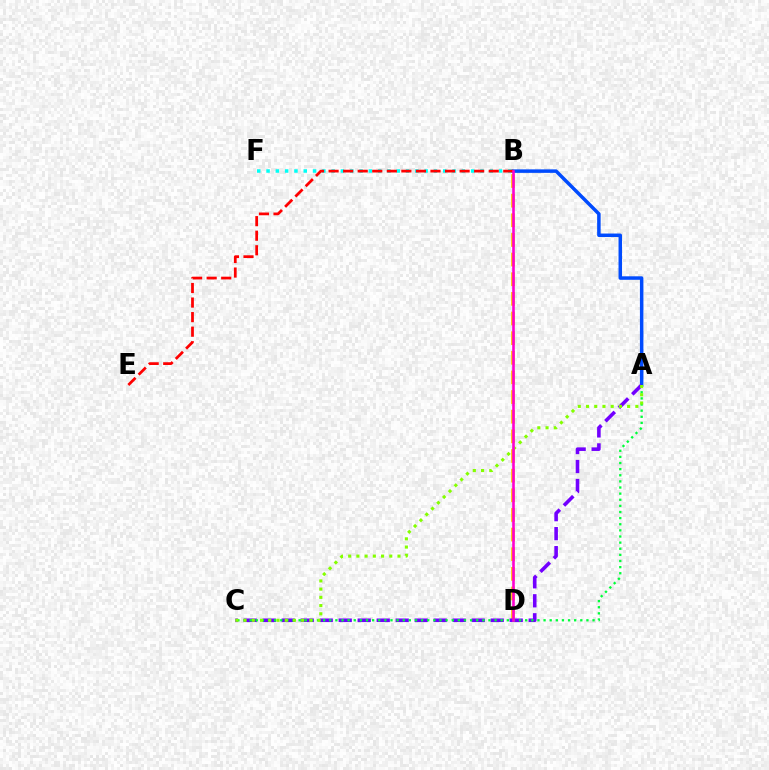{('B', 'D'): [{'color': '#ffbd00', 'line_style': 'dashed', 'thickness': 2.67}, {'color': '#ff00cf', 'line_style': 'solid', 'thickness': 1.87}], ('B', 'F'): [{'color': '#00fff6', 'line_style': 'dotted', 'thickness': 2.53}], ('A', 'B'): [{'color': '#004bff', 'line_style': 'solid', 'thickness': 2.52}], ('B', 'E'): [{'color': '#ff0000', 'line_style': 'dashed', 'thickness': 1.98}], ('A', 'C'): [{'color': '#7200ff', 'line_style': 'dashed', 'thickness': 2.58}, {'color': '#00ff39', 'line_style': 'dotted', 'thickness': 1.66}, {'color': '#84ff00', 'line_style': 'dotted', 'thickness': 2.23}]}